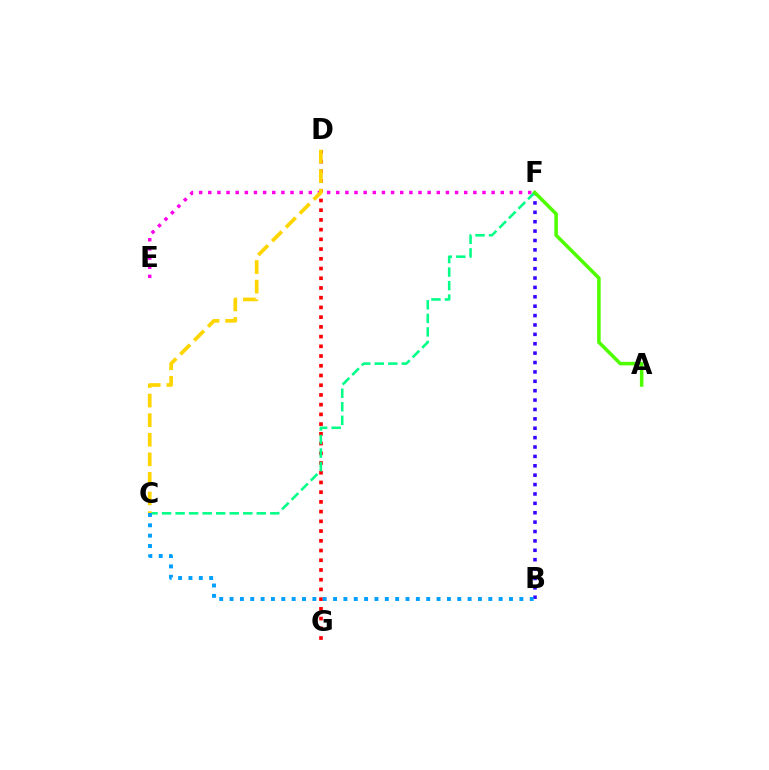{('E', 'F'): [{'color': '#ff00ed', 'line_style': 'dotted', 'thickness': 2.48}], ('D', 'G'): [{'color': '#ff0000', 'line_style': 'dotted', 'thickness': 2.64}], ('B', 'F'): [{'color': '#3700ff', 'line_style': 'dotted', 'thickness': 2.55}], ('C', 'F'): [{'color': '#00ff86', 'line_style': 'dashed', 'thickness': 1.84}], ('C', 'D'): [{'color': '#ffd500', 'line_style': 'dashed', 'thickness': 2.66}], ('B', 'C'): [{'color': '#009eff', 'line_style': 'dotted', 'thickness': 2.81}], ('A', 'F'): [{'color': '#4fff00', 'line_style': 'solid', 'thickness': 2.55}]}